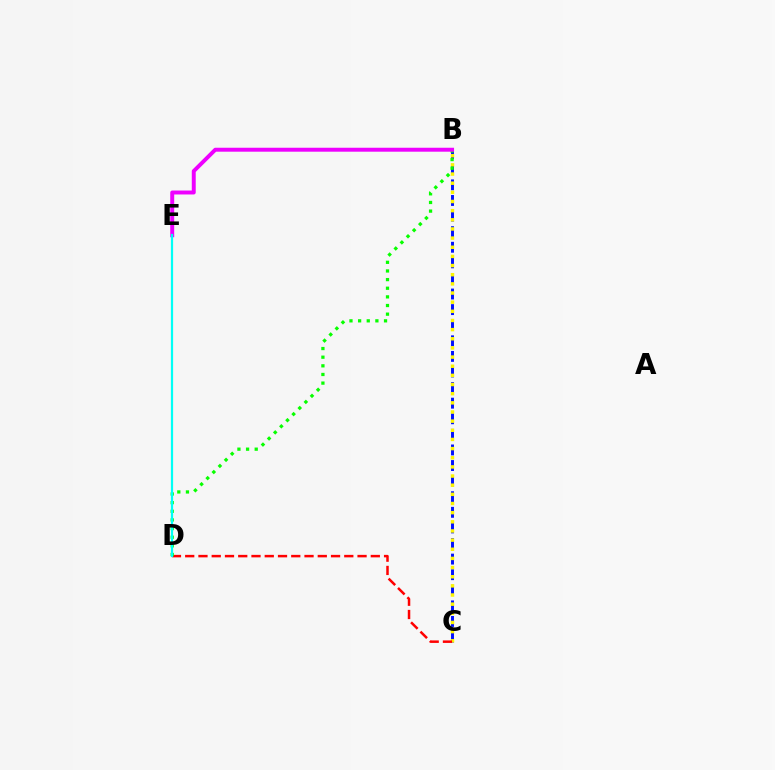{('B', 'C'): [{'color': '#0010ff', 'line_style': 'dashed', 'thickness': 2.12}, {'color': '#fcf500', 'line_style': 'dotted', 'thickness': 2.49}], ('C', 'D'): [{'color': '#ff0000', 'line_style': 'dashed', 'thickness': 1.8}], ('B', 'D'): [{'color': '#08ff00', 'line_style': 'dotted', 'thickness': 2.35}], ('B', 'E'): [{'color': '#ee00ff', 'line_style': 'solid', 'thickness': 2.84}], ('D', 'E'): [{'color': '#00fff6', 'line_style': 'solid', 'thickness': 1.61}]}